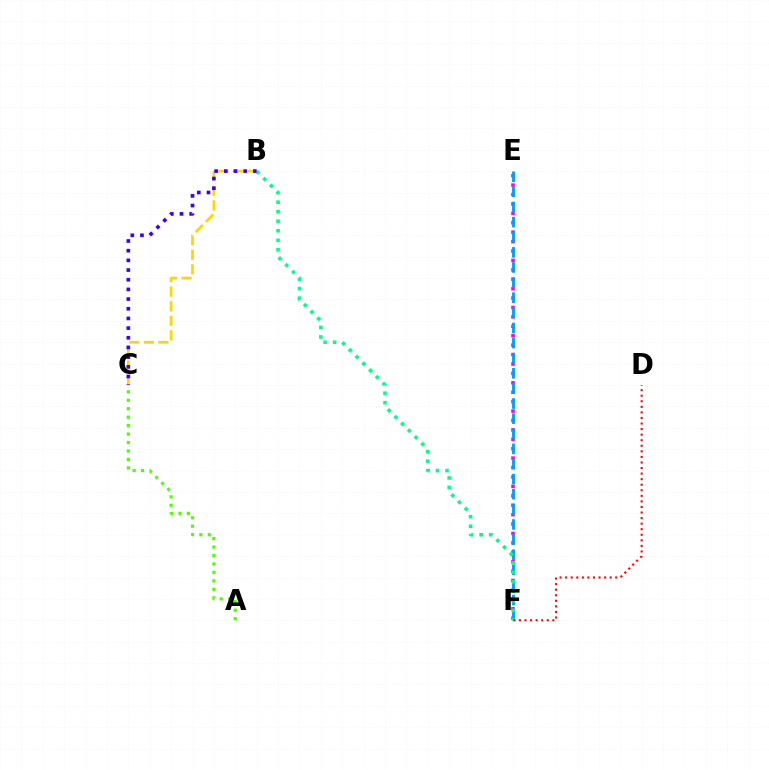{('A', 'C'): [{'color': '#4fff00', 'line_style': 'dotted', 'thickness': 2.3}], ('E', 'F'): [{'color': '#ff00ed', 'line_style': 'dotted', 'thickness': 2.56}, {'color': '#009eff', 'line_style': 'dashed', 'thickness': 2.05}], ('B', 'F'): [{'color': '#00ff86', 'line_style': 'dotted', 'thickness': 2.59}], ('D', 'F'): [{'color': '#ff0000', 'line_style': 'dotted', 'thickness': 1.51}], ('B', 'C'): [{'color': '#ffd500', 'line_style': 'dashed', 'thickness': 1.98}, {'color': '#3700ff', 'line_style': 'dotted', 'thickness': 2.63}]}